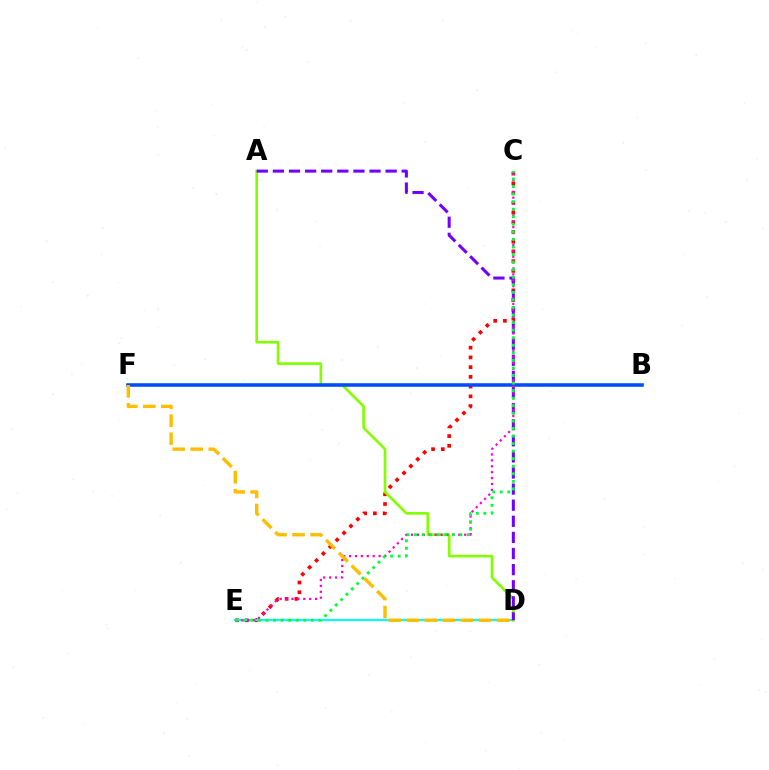{('C', 'E'): [{'color': '#ff0000', 'line_style': 'dotted', 'thickness': 2.64}, {'color': '#ff00cf', 'line_style': 'dotted', 'thickness': 1.6}, {'color': '#00ff39', 'line_style': 'dotted', 'thickness': 2.05}], ('D', 'E'): [{'color': '#00fff6', 'line_style': 'solid', 'thickness': 1.56}], ('A', 'D'): [{'color': '#84ff00', 'line_style': 'solid', 'thickness': 1.92}, {'color': '#7200ff', 'line_style': 'dashed', 'thickness': 2.19}], ('B', 'F'): [{'color': '#004bff', 'line_style': 'solid', 'thickness': 2.55}], ('D', 'F'): [{'color': '#ffbd00', 'line_style': 'dashed', 'thickness': 2.45}]}